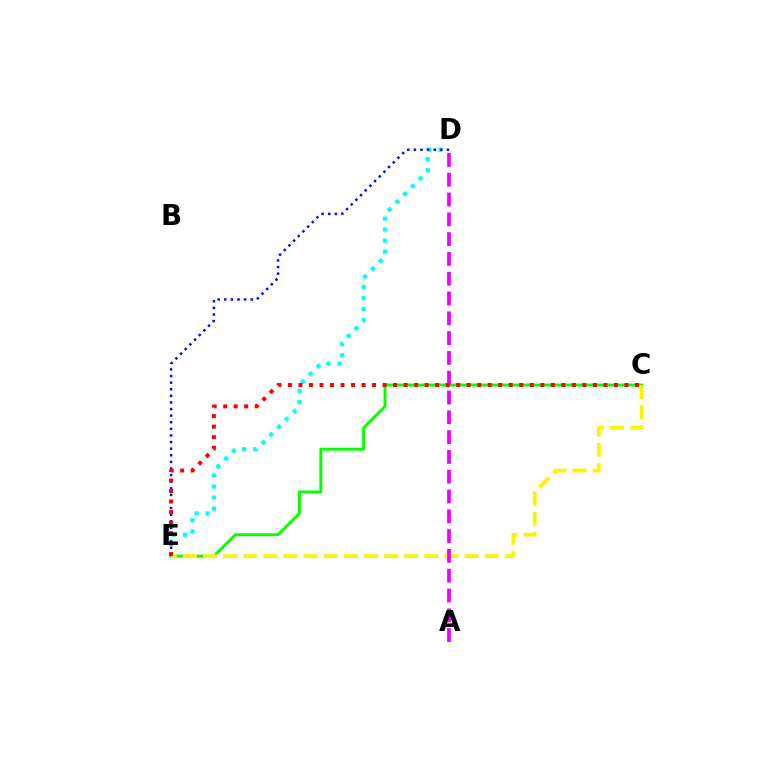{('C', 'E'): [{'color': '#08ff00', 'line_style': 'solid', 'thickness': 2.11}, {'color': '#fcf500', 'line_style': 'dashed', 'thickness': 2.73}, {'color': '#ff0000', 'line_style': 'dotted', 'thickness': 2.86}], ('D', 'E'): [{'color': '#00fff6', 'line_style': 'dotted', 'thickness': 3.0}, {'color': '#0010ff', 'line_style': 'dotted', 'thickness': 1.79}], ('A', 'D'): [{'color': '#ee00ff', 'line_style': 'dashed', 'thickness': 2.69}]}